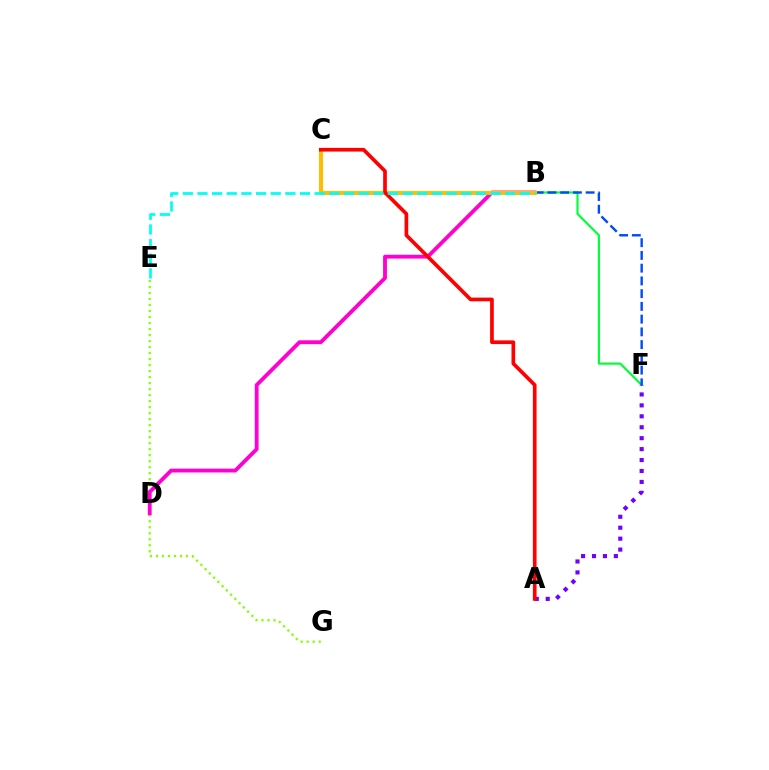{('B', 'F'): [{'color': '#00ff39', 'line_style': 'solid', 'thickness': 1.57}, {'color': '#004bff', 'line_style': 'dashed', 'thickness': 1.73}], ('E', 'G'): [{'color': '#84ff00', 'line_style': 'dotted', 'thickness': 1.63}], ('B', 'D'): [{'color': '#ff00cf', 'line_style': 'solid', 'thickness': 2.76}], ('A', 'F'): [{'color': '#7200ff', 'line_style': 'dotted', 'thickness': 2.97}], ('B', 'C'): [{'color': '#ffbd00', 'line_style': 'solid', 'thickness': 2.94}], ('A', 'C'): [{'color': '#ff0000', 'line_style': 'solid', 'thickness': 2.65}], ('B', 'E'): [{'color': '#00fff6', 'line_style': 'dashed', 'thickness': 1.99}]}